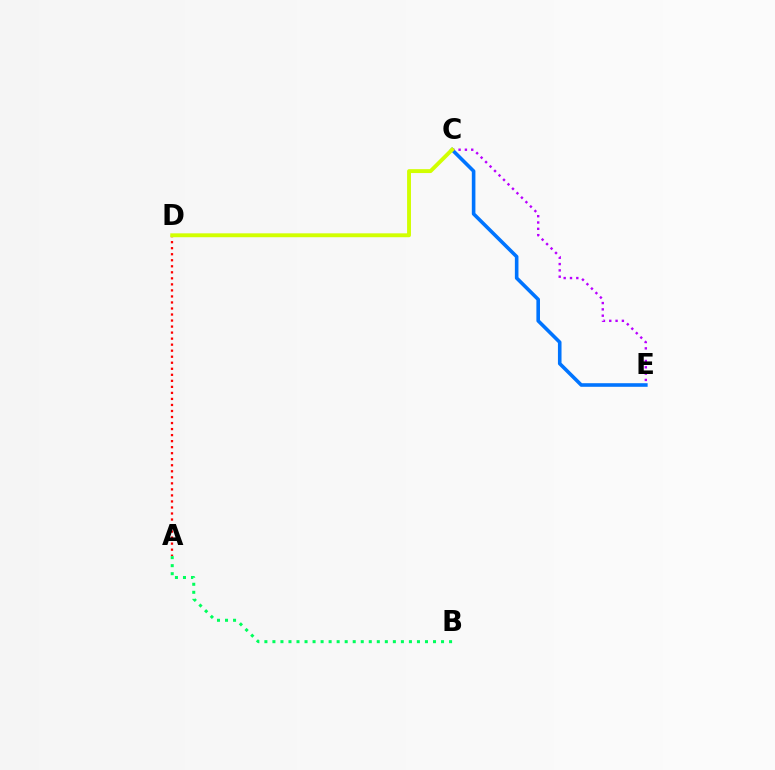{('C', 'E'): [{'color': '#0074ff', 'line_style': 'solid', 'thickness': 2.59}, {'color': '#b900ff', 'line_style': 'dotted', 'thickness': 1.72}], ('A', 'B'): [{'color': '#00ff5c', 'line_style': 'dotted', 'thickness': 2.18}], ('A', 'D'): [{'color': '#ff0000', 'line_style': 'dotted', 'thickness': 1.64}], ('C', 'D'): [{'color': '#d1ff00', 'line_style': 'solid', 'thickness': 2.8}]}